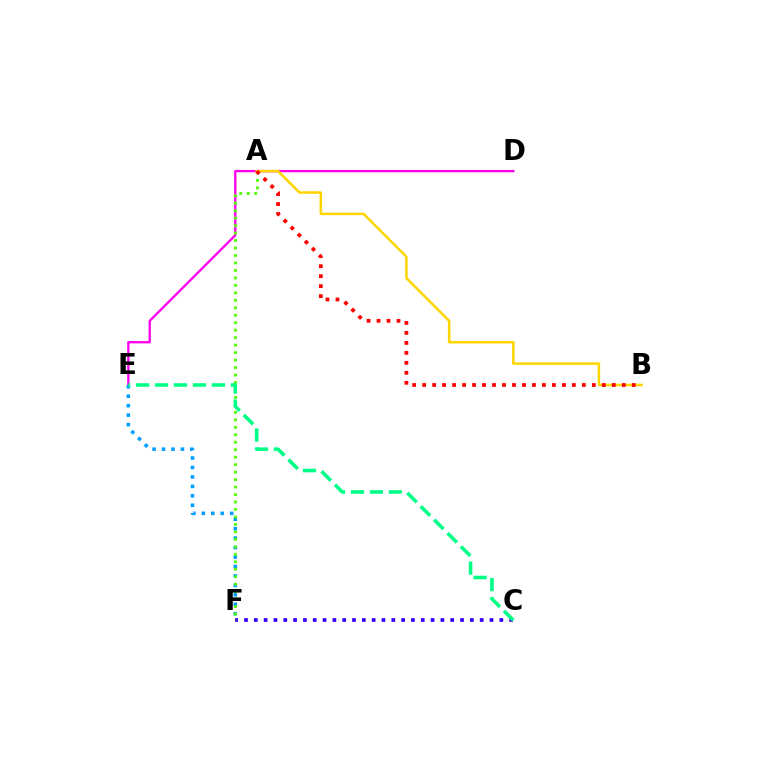{('D', 'E'): [{'color': '#ff00ed', 'line_style': 'solid', 'thickness': 1.68}], ('A', 'B'): [{'color': '#ffd500', 'line_style': 'solid', 'thickness': 1.82}, {'color': '#ff0000', 'line_style': 'dotted', 'thickness': 2.71}], ('C', 'F'): [{'color': '#3700ff', 'line_style': 'dotted', 'thickness': 2.67}], ('E', 'F'): [{'color': '#009eff', 'line_style': 'dotted', 'thickness': 2.57}], ('A', 'F'): [{'color': '#4fff00', 'line_style': 'dotted', 'thickness': 2.03}], ('C', 'E'): [{'color': '#00ff86', 'line_style': 'dashed', 'thickness': 2.57}]}